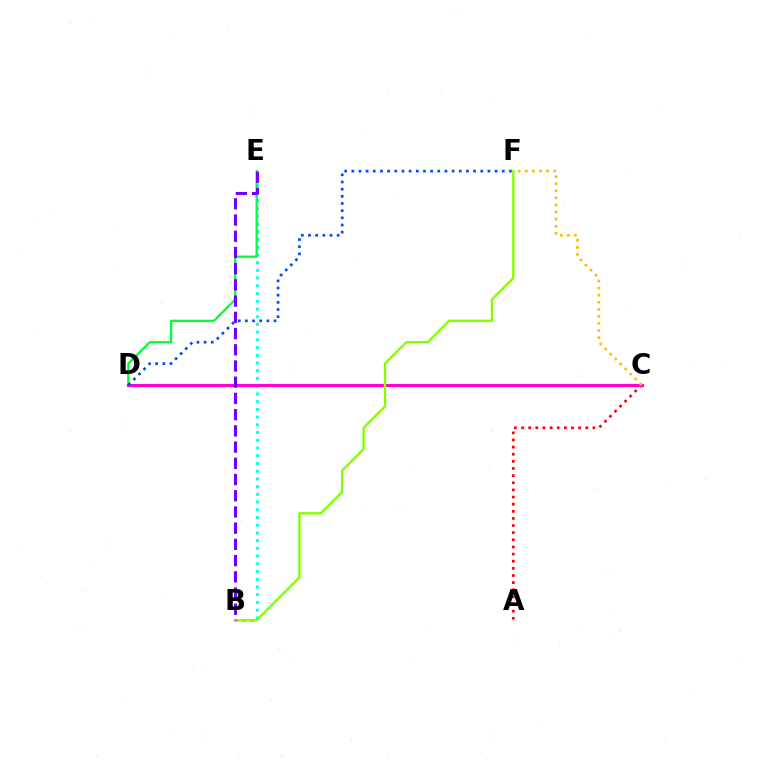{('B', 'E'): [{'color': '#00fff6', 'line_style': 'dotted', 'thickness': 2.1}, {'color': '#7200ff', 'line_style': 'dashed', 'thickness': 2.2}], ('A', 'C'): [{'color': '#ff0000', 'line_style': 'dotted', 'thickness': 1.94}], ('D', 'E'): [{'color': '#00ff39', 'line_style': 'solid', 'thickness': 1.65}], ('C', 'D'): [{'color': '#ff00cf', 'line_style': 'solid', 'thickness': 2.22}], ('B', 'F'): [{'color': '#84ff00', 'line_style': 'solid', 'thickness': 1.73}], ('C', 'F'): [{'color': '#ffbd00', 'line_style': 'dotted', 'thickness': 1.92}], ('D', 'F'): [{'color': '#004bff', 'line_style': 'dotted', 'thickness': 1.95}]}